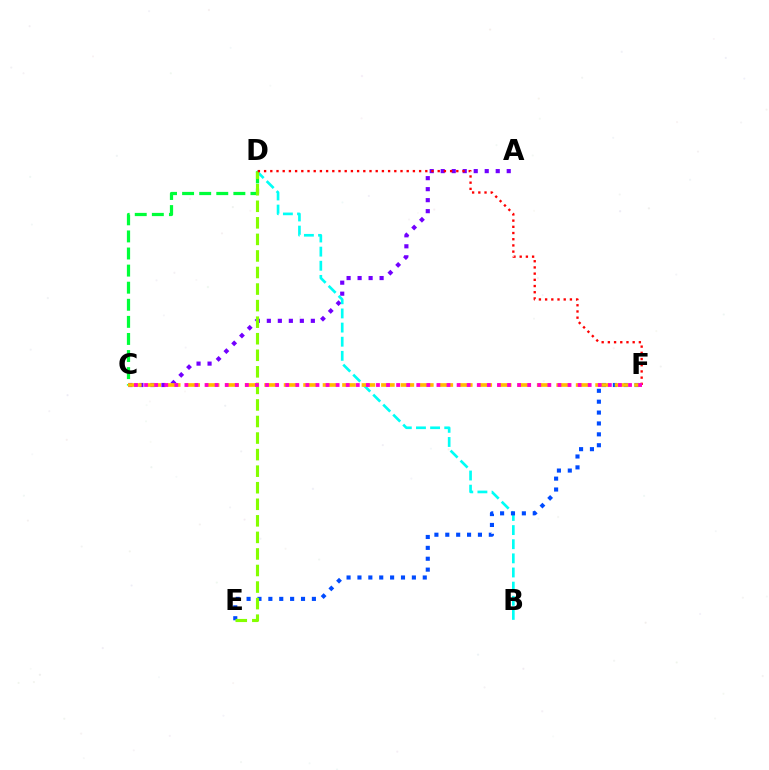{('A', 'C'): [{'color': '#7200ff', 'line_style': 'dotted', 'thickness': 2.99}], ('B', 'D'): [{'color': '#00fff6', 'line_style': 'dashed', 'thickness': 1.92}], ('C', 'D'): [{'color': '#00ff39', 'line_style': 'dashed', 'thickness': 2.32}], ('E', 'F'): [{'color': '#004bff', 'line_style': 'dotted', 'thickness': 2.96}], ('D', 'E'): [{'color': '#84ff00', 'line_style': 'dashed', 'thickness': 2.25}], ('C', 'F'): [{'color': '#ffbd00', 'line_style': 'dashed', 'thickness': 2.65}, {'color': '#ff00cf', 'line_style': 'dotted', 'thickness': 2.74}], ('D', 'F'): [{'color': '#ff0000', 'line_style': 'dotted', 'thickness': 1.68}]}